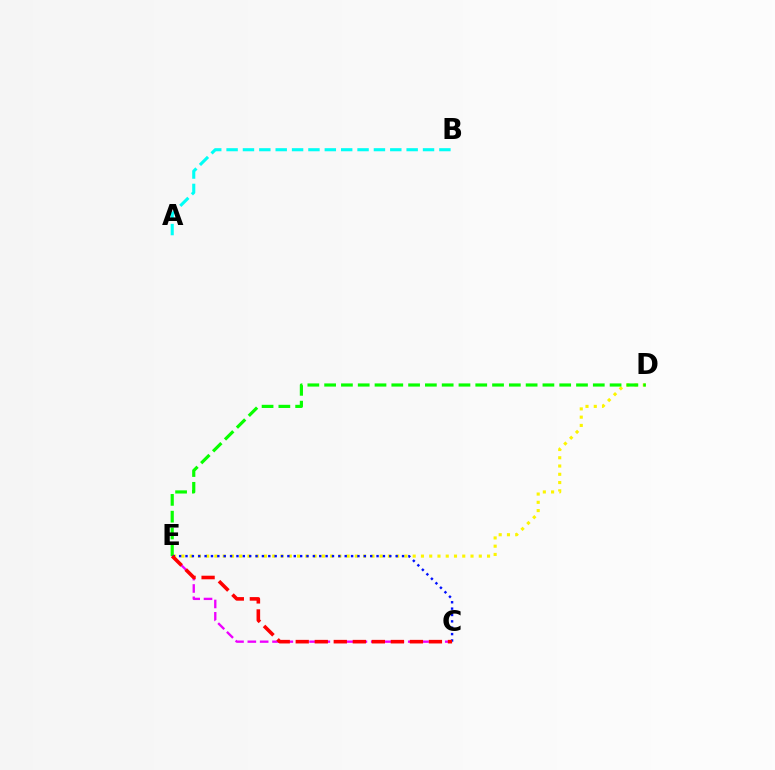{('C', 'E'): [{'color': '#ee00ff', 'line_style': 'dashed', 'thickness': 1.68}, {'color': '#0010ff', 'line_style': 'dotted', 'thickness': 1.73}, {'color': '#ff0000', 'line_style': 'dashed', 'thickness': 2.58}], ('D', 'E'): [{'color': '#fcf500', 'line_style': 'dotted', 'thickness': 2.24}, {'color': '#08ff00', 'line_style': 'dashed', 'thickness': 2.28}], ('A', 'B'): [{'color': '#00fff6', 'line_style': 'dashed', 'thickness': 2.22}]}